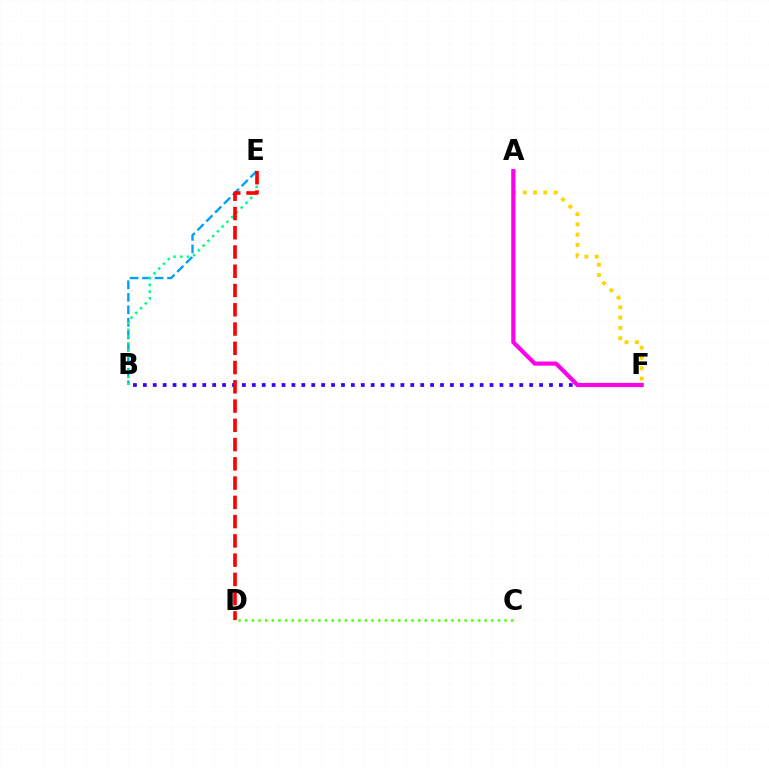{('B', 'E'): [{'color': '#009eff', 'line_style': 'dashed', 'thickness': 1.7}, {'color': '#00ff86', 'line_style': 'dotted', 'thickness': 1.83}], ('B', 'F'): [{'color': '#3700ff', 'line_style': 'dotted', 'thickness': 2.69}], ('A', 'F'): [{'color': '#ffd500', 'line_style': 'dotted', 'thickness': 2.8}, {'color': '#ff00ed', 'line_style': 'solid', 'thickness': 2.98}], ('D', 'E'): [{'color': '#ff0000', 'line_style': 'dashed', 'thickness': 2.62}], ('C', 'D'): [{'color': '#4fff00', 'line_style': 'dotted', 'thickness': 1.81}]}